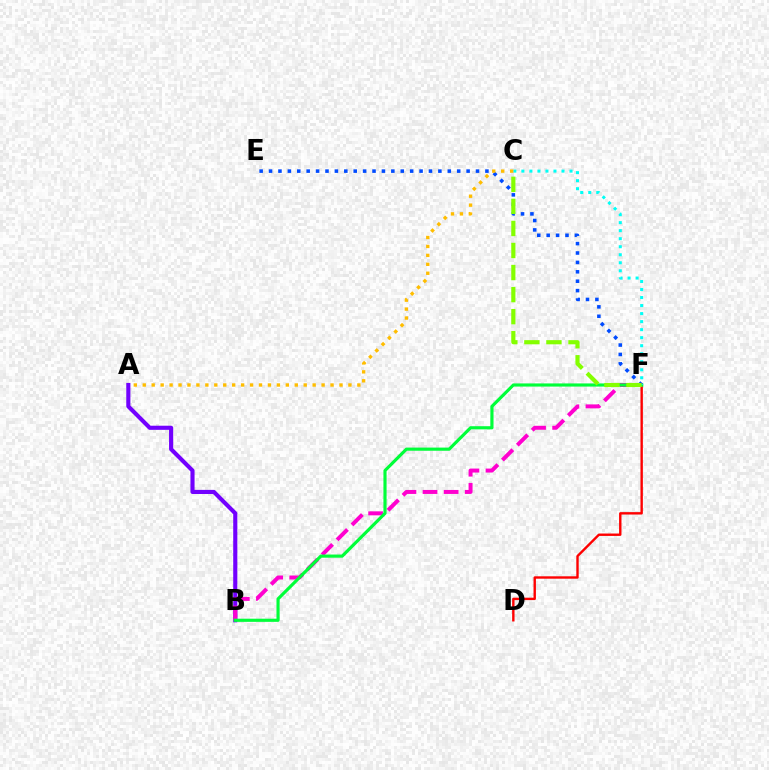{('D', 'F'): [{'color': '#ff0000', 'line_style': 'solid', 'thickness': 1.72}], ('A', 'B'): [{'color': '#7200ff', 'line_style': 'solid', 'thickness': 2.97}], ('B', 'F'): [{'color': '#ff00cf', 'line_style': 'dashed', 'thickness': 2.87}, {'color': '#00ff39', 'line_style': 'solid', 'thickness': 2.27}], ('E', 'F'): [{'color': '#004bff', 'line_style': 'dotted', 'thickness': 2.56}], ('C', 'F'): [{'color': '#00fff6', 'line_style': 'dotted', 'thickness': 2.18}, {'color': '#84ff00', 'line_style': 'dashed', 'thickness': 3.0}], ('A', 'C'): [{'color': '#ffbd00', 'line_style': 'dotted', 'thickness': 2.43}]}